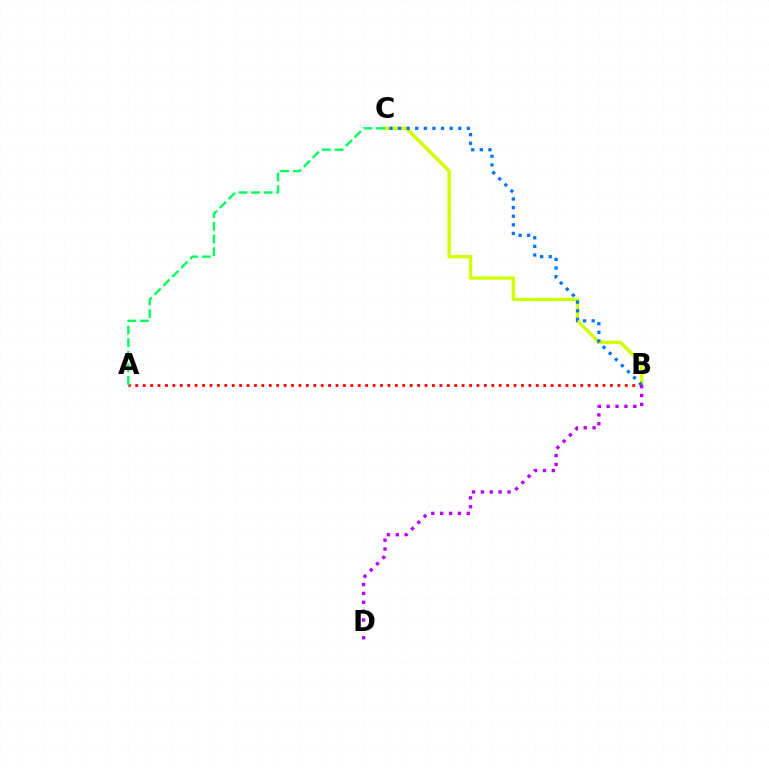{('B', 'C'): [{'color': '#d1ff00', 'line_style': 'solid', 'thickness': 2.44}, {'color': '#0074ff', 'line_style': 'dotted', 'thickness': 2.34}], ('A', 'B'): [{'color': '#ff0000', 'line_style': 'dotted', 'thickness': 2.02}], ('A', 'C'): [{'color': '#00ff5c', 'line_style': 'dashed', 'thickness': 1.71}], ('B', 'D'): [{'color': '#b900ff', 'line_style': 'dotted', 'thickness': 2.41}]}